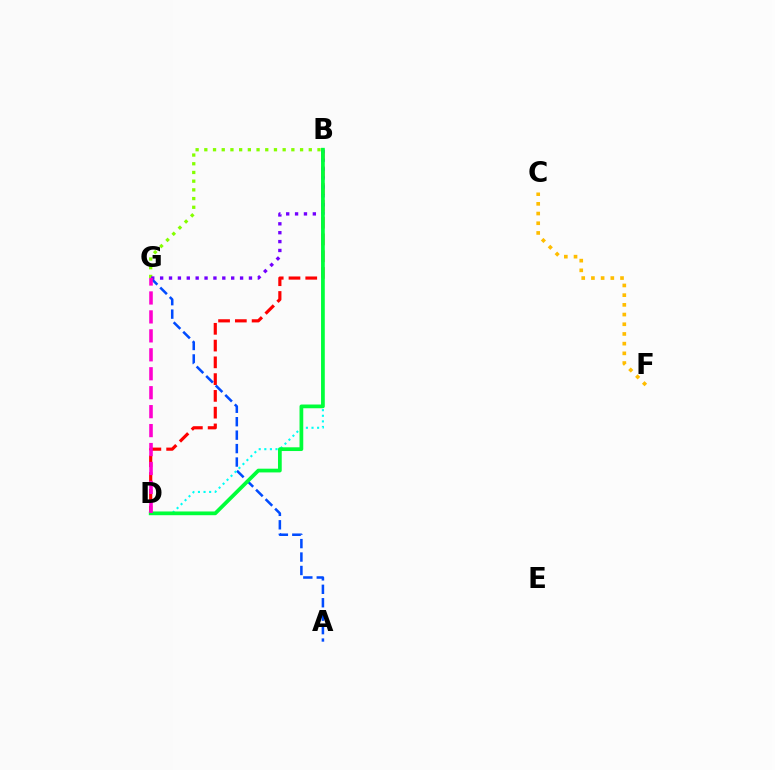{('C', 'F'): [{'color': '#ffbd00', 'line_style': 'dotted', 'thickness': 2.63}], ('B', 'D'): [{'color': '#ff0000', 'line_style': 'dashed', 'thickness': 2.28}, {'color': '#00fff6', 'line_style': 'dotted', 'thickness': 1.52}, {'color': '#00ff39', 'line_style': 'solid', 'thickness': 2.69}], ('A', 'G'): [{'color': '#004bff', 'line_style': 'dashed', 'thickness': 1.83}], ('B', 'G'): [{'color': '#84ff00', 'line_style': 'dotted', 'thickness': 2.37}, {'color': '#7200ff', 'line_style': 'dotted', 'thickness': 2.41}], ('D', 'G'): [{'color': '#ff00cf', 'line_style': 'dashed', 'thickness': 2.57}]}